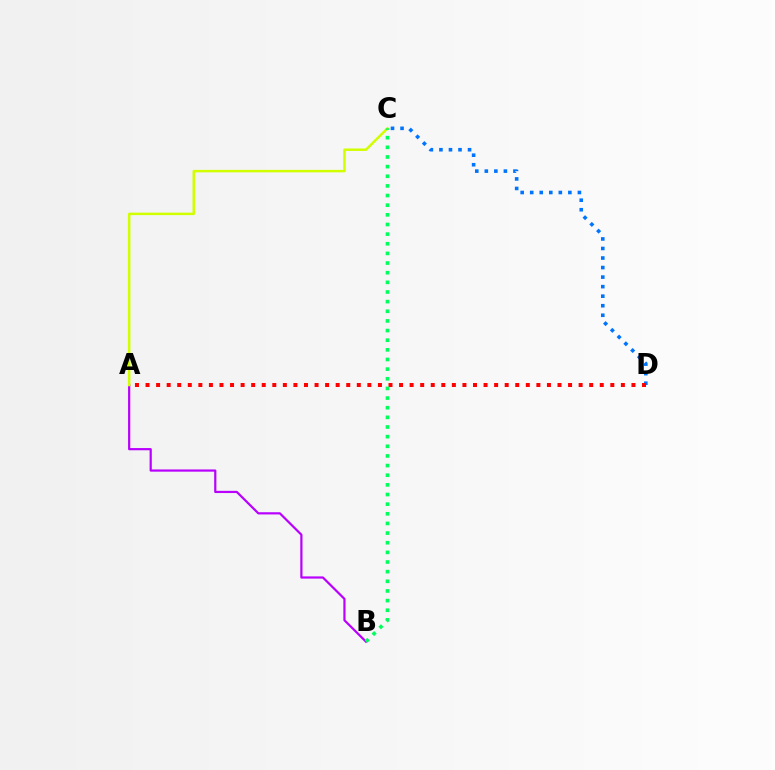{('C', 'D'): [{'color': '#0074ff', 'line_style': 'dotted', 'thickness': 2.59}], ('A', 'D'): [{'color': '#ff0000', 'line_style': 'dotted', 'thickness': 2.87}], ('A', 'B'): [{'color': '#b900ff', 'line_style': 'solid', 'thickness': 1.59}], ('A', 'C'): [{'color': '#d1ff00', 'line_style': 'solid', 'thickness': 1.78}], ('B', 'C'): [{'color': '#00ff5c', 'line_style': 'dotted', 'thickness': 2.62}]}